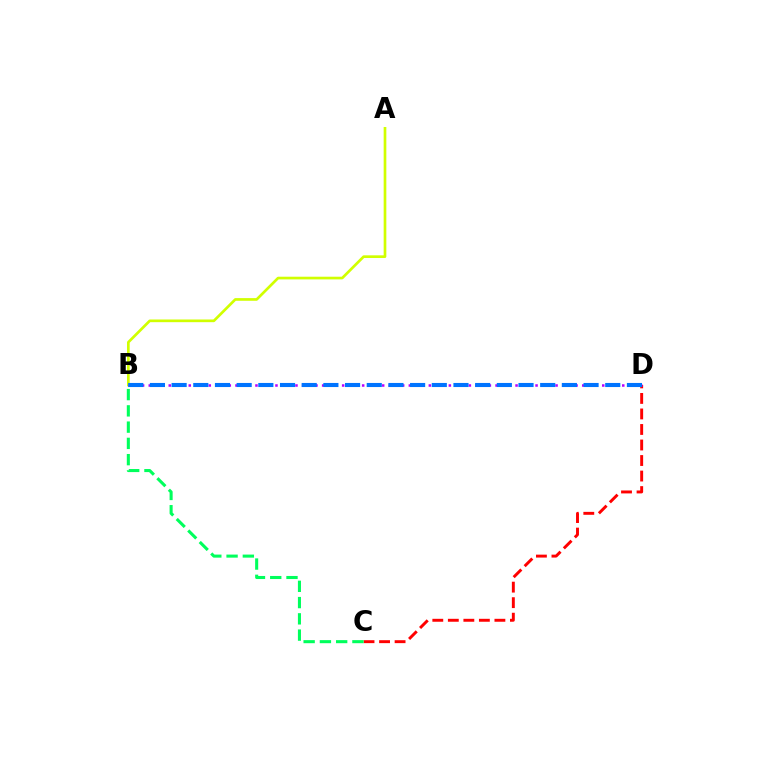{('C', 'D'): [{'color': '#ff0000', 'line_style': 'dashed', 'thickness': 2.11}], ('A', 'B'): [{'color': '#d1ff00', 'line_style': 'solid', 'thickness': 1.93}], ('B', 'D'): [{'color': '#b900ff', 'line_style': 'dotted', 'thickness': 1.81}, {'color': '#0074ff', 'line_style': 'dashed', 'thickness': 2.95}], ('B', 'C'): [{'color': '#00ff5c', 'line_style': 'dashed', 'thickness': 2.21}]}